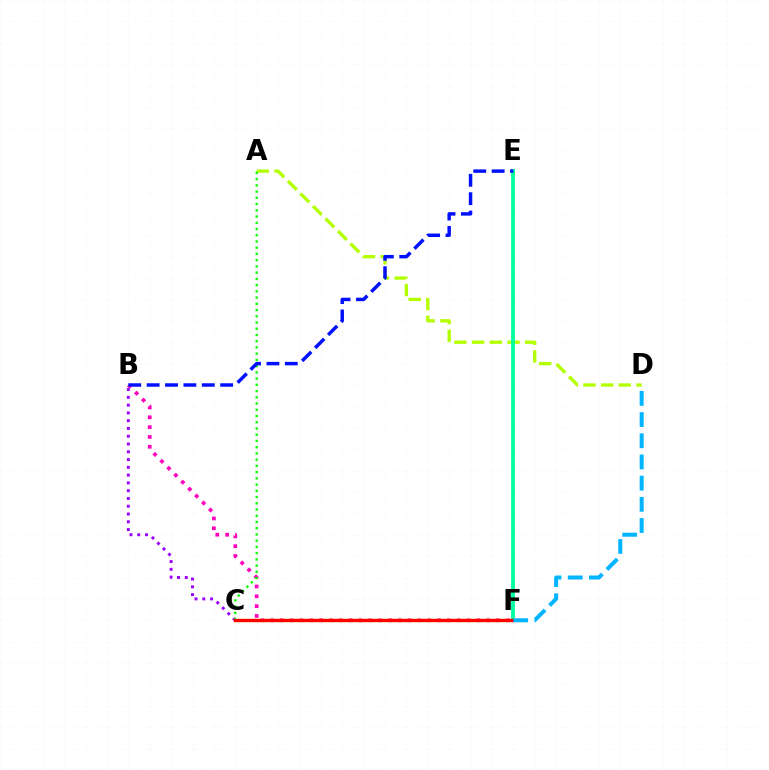{('B', 'F'): [{'color': '#ff00bd', 'line_style': 'dotted', 'thickness': 2.67}], ('A', 'D'): [{'color': '#b3ff00', 'line_style': 'dashed', 'thickness': 2.4}], ('E', 'F'): [{'color': '#00ff9d', 'line_style': 'solid', 'thickness': 2.77}], ('B', 'C'): [{'color': '#9b00ff', 'line_style': 'dotted', 'thickness': 2.11}], ('C', 'F'): [{'color': '#ffa500', 'line_style': 'solid', 'thickness': 2.37}, {'color': '#ff0000', 'line_style': 'solid', 'thickness': 2.32}], ('A', 'C'): [{'color': '#08ff00', 'line_style': 'dotted', 'thickness': 1.69}], ('B', 'E'): [{'color': '#0010ff', 'line_style': 'dashed', 'thickness': 2.5}], ('D', 'F'): [{'color': '#00b5ff', 'line_style': 'dashed', 'thickness': 2.88}]}